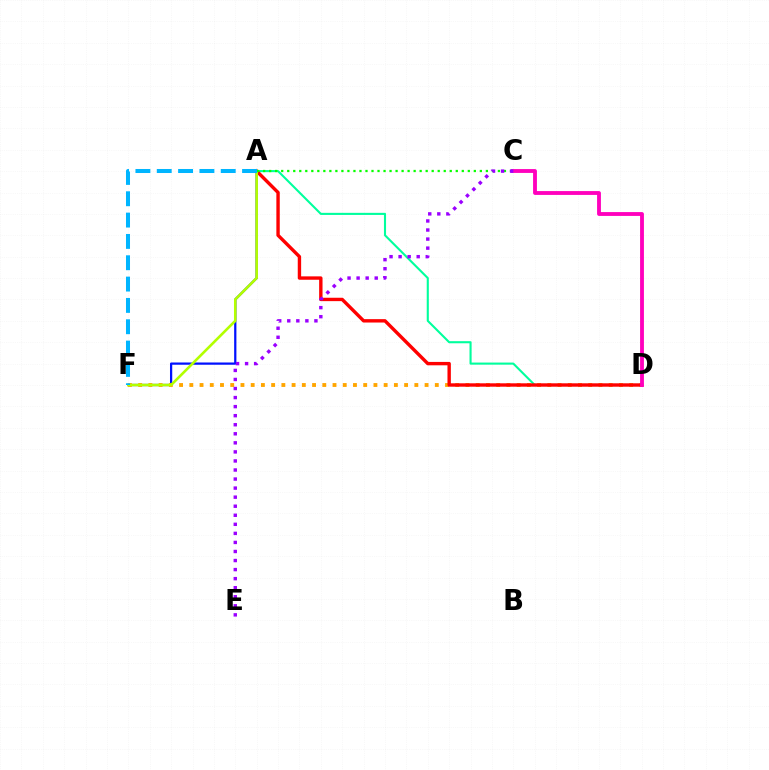{('A', 'F'): [{'color': '#0010ff', 'line_style': 'solid', 'thickness': 1.61}, {'color': '#b3ff00', 'line_style': 'solid', 'thickness': 1.88}, {'color': '#00b5ff', 'line_style': 'dashed', 'thickness': 2.9}], ('D', 'F'): [{'color': '#ffa500', 'line_style': 'dotted', 'thickness': 2.78}], ('A', 'D'): [{'color': '#00ff9d', 'line_style': 'solid', 'thickness': 1.51}, {'color': '#ff0000', 'line_style': 'solid', 'thickness': 2.44}], ('C', 'D'): [{'color': '#ff00bd', 'line_style': 'solid', 'thickness': 2.77}], ('A', 'C'): [{'color': '#08ff00', 'line_style': 'dotted', 'thickness': 1.64}], ('C', 'E'): [{'color': '#9b00ff', 'line_style': 'dotted', 'thickness': 2.46}]}